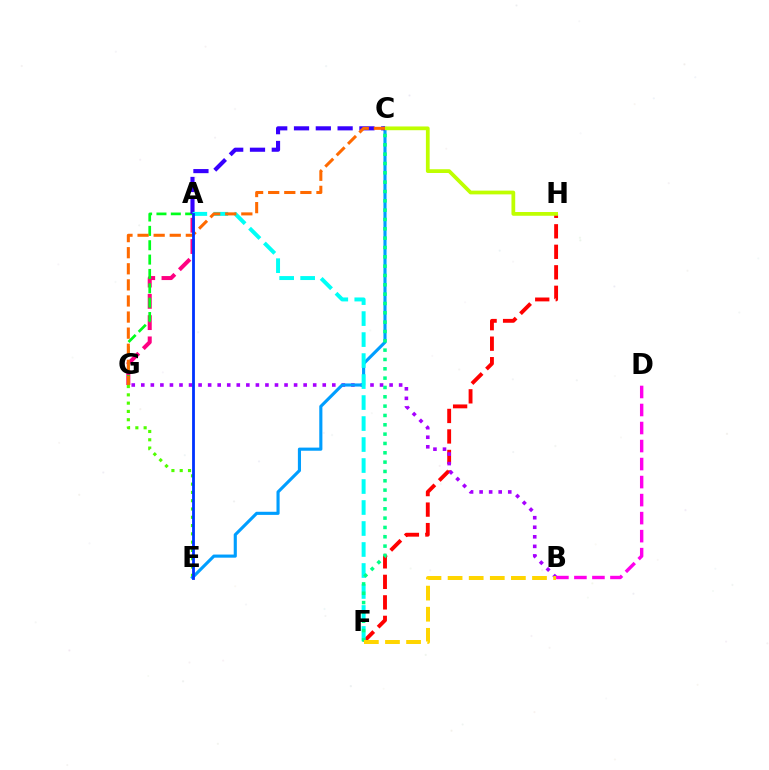{('A', 'G'): [{'color': '#ff0082', 'line_style': 'dashed', 'thickness': 2.89}, {'color': '#00ff1b', 'line_style': 'dashed', 'thickness': 1.95}], ('E', 'G'): [{'color': '#4fff00', 'line_style': 'dotted', 'thickness': 2.25}], ('F', 'H'): [{'color': '#ff0000', 'line_style': 'dashed', 'thickness': 2.79}], ('B', 'G'): [{'color': '#a700ff', 'line_style': 'dotted', 'thickness': 2.59}], ('C', 'E'): [{'color': '#009eff', 'line_style': 'solid', 'thickness': 2.25}], ('C', 'H'): [{'color': '#bfff00', 'line_style': 'solid', 'thickness': 2.7}], ('A', 'C'): [{'color': '#3700ff', 'line_style': 'dashed', 'thickness': 2.96}], ('A', 'F'): [{'color': '#00fff6', 'line_style': 'dashed', 'thickness': 2.85}], ('C', 'F'): [{'color': '#00ff86', 'line_style': 'dotted', 'thickness': 2.54}], ('C', 'G'): [{'color': '#ff6a00', 'line_style': 'dashed', 'thickness': 2.19}], ('B', 'F'): [{'color': '#ffd500', 'line_style': 'dashed', 'thickness': 2.87}], ('B', 'D'): [{'color': '#ff00ed', 'line_style': 'dashed', 'thickness': 2.45}], ('A', 'E'): [{'color': '#0033ff', 'line_style': 'solid', 'thickness': 2.02}]}